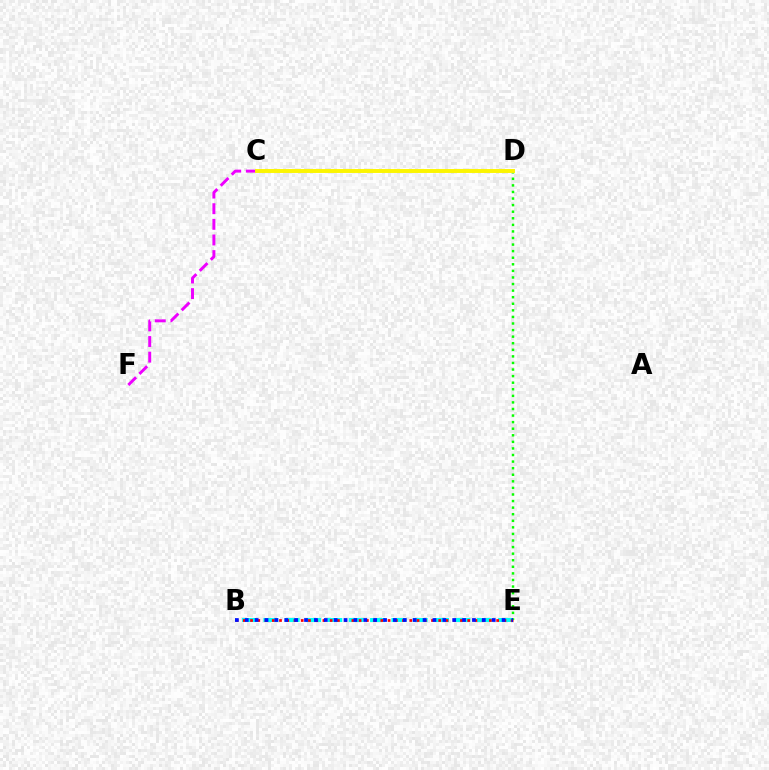{('B', 'E'): [{'color': '#00fff6', 'line_style': 'dashed', 'thickness': 2.9}, {'color': '#ff0000', 'line_style': 'dotted', 'thickness': 1.97}, {'color': '#0010ff', 'line_style': 'dotted', 'thickness': 2.68}], ('C', 'F'): [{'color': '#ee00ff', 'line_style': 'dashed', 'thickness': 2.12}], ('D', 'E'): [{'color': '#08ff00', 'line_style': 'dotted', 'thickness': 1.79}], ('C', 'D'): [{'color': '#fcf500', 'line_style': 'solid', 'thickness': 2.83}]}